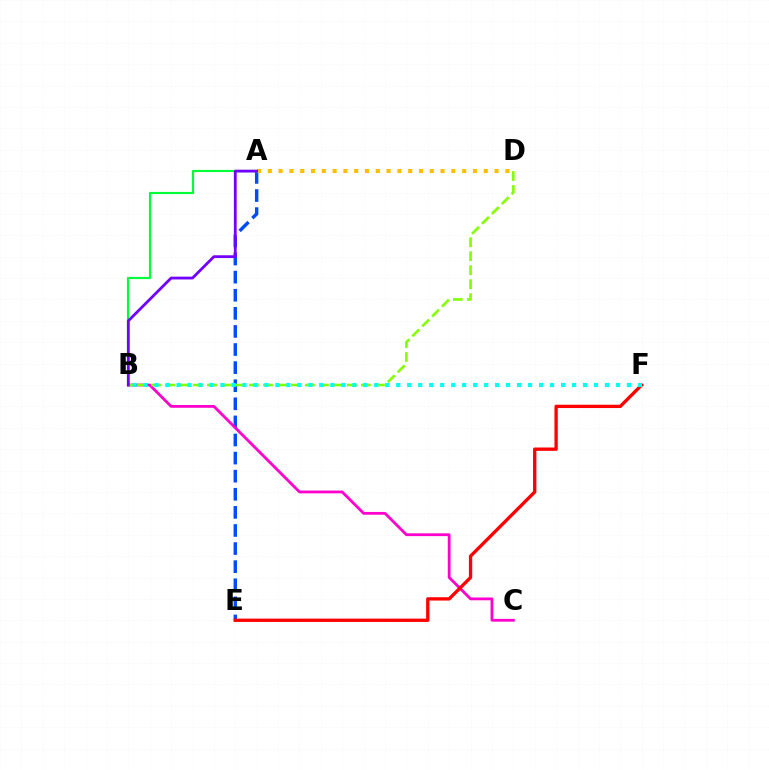{('A', 'E'): [{'color': '#004bff', 'line_style': 'dashed', 'thickness': 2.46}], ('B', 'C'): [{'color': '#ff00cf', 'line_style': 'solid', 'thickness': 2.01}], ('E', 'F'): [{'color': '#ff0000', 'line_style': 'solid', 'thickness': 2.39}], ('B', 'D'): [{'color': '#84ff00', 'line_style': 'dashed', 'thickness': 1.9}], ('A', 'D'): [{'color': '#ffbd00', 'line_style': 'dotted', 'thickness': 2.93}], ('B', 'F'): [{'color': '#00fff6', 'line_style': 'dotted', 'thickness': 2.98}], ('A', 'B'): [{'color': '#00ff39', 'line_style': 'solid', 'thickness': 1.56}, {'color': '#7200ff', 'line_style': 'solid', 'thickness': 2.01}]}